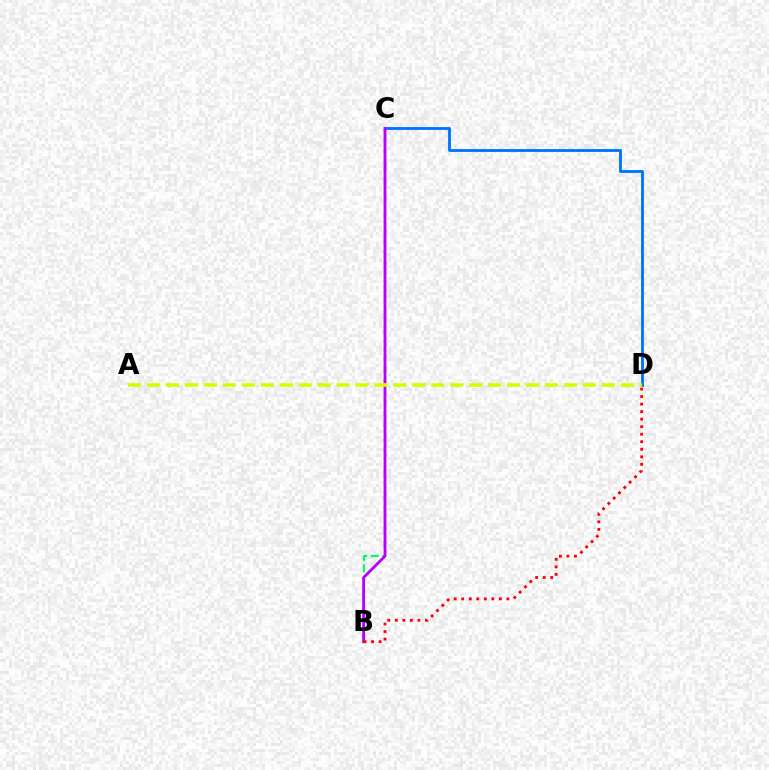{('B', 'C'): [{'color': '#00ff5c', 'line_style': 'dashed', 'thickness': 1.57}, {'color': '#b900ff', 'line_style': 'solid', 'thickness': 2.03}], ('C', 'D'): [{'color': '#0074ff', 'line_style': 'solid', 'thickness': 2.06}], ('B', 'D'): [{'color': '#ff0000', 'line_style': 'dotted', 'thickness': 2.04}], ('A', 'D'): [{'color': '#d1ff00', 'line_style': 'dashed', 'thickness': 2.57}]}